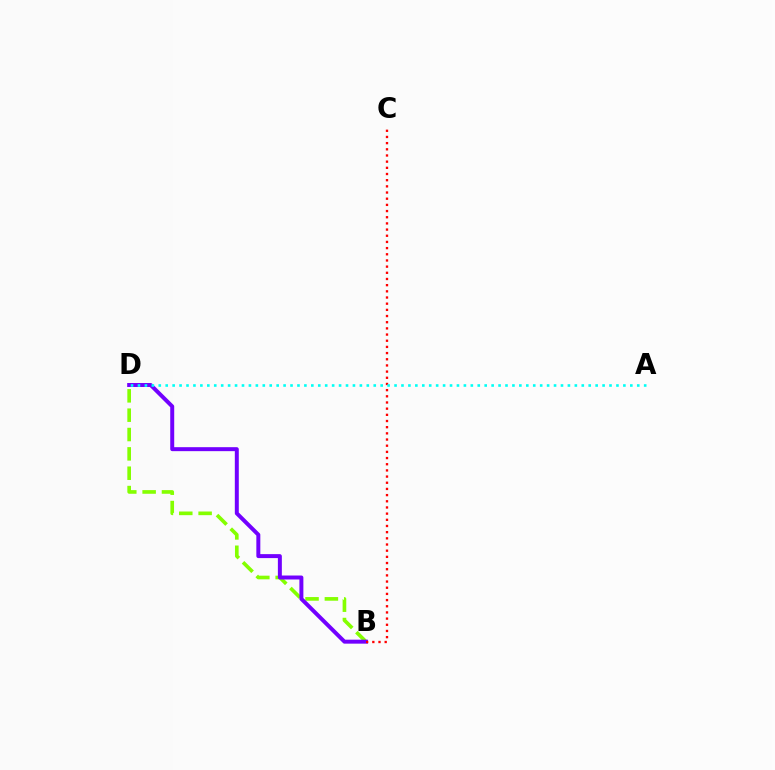{('B', 'D'): [{'color': '#84ff00', 'line_style': 'dashed', 'thickness': 2.63}, {'color': '#7200ff', 'line_style': 'solid', 'thickness': 2.86}], ('B', 'C'): [{'color': '#ff0000', 'line_style': 'dotted', 'thickness': 1.68}], ('A', 'D'): [{'color': '#00fff6', 'line_style': 'dotted', 'thickness': 1.88}]}